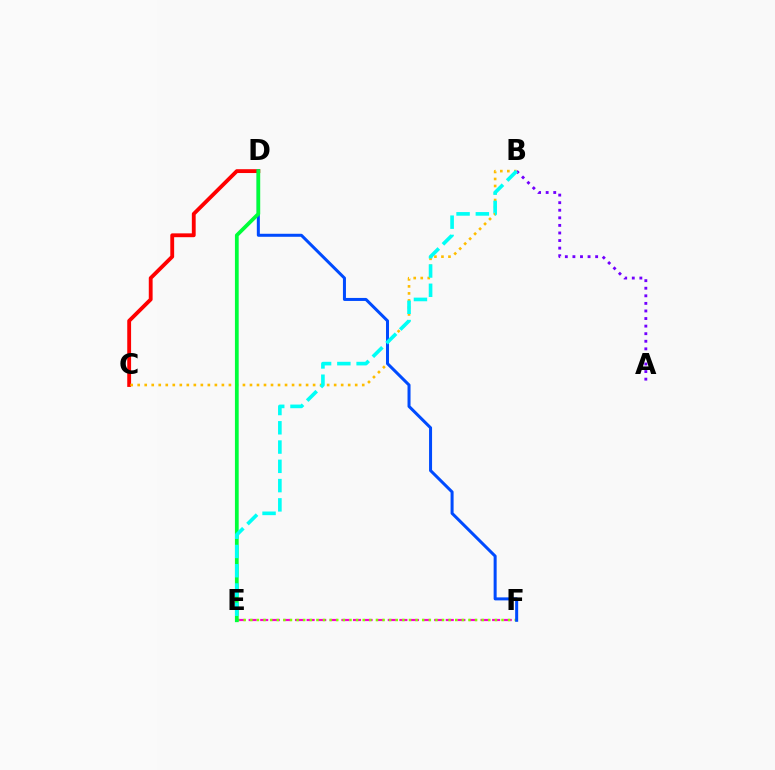{('A', 'B'): [{'color': '#7200ff', 'line_style': 'dotted', 'thickness': 2.06}], ('E', 'F'): [{'color': '#ff00cf', 'line_style': 'dashed', 'thickness': 1.58}, {'color': '#84ff00', 'line_style': 'dotted', 'thickness': 1.8}], ('C', 'D'): [{'color': '#ff0000', 'line_style': 'solid', 'thickness': 2.76}], ('B', 'C'): [{'color': '#ffbd00', 'line_style': 'dotted', 'thickness': 1.91}], ('D', 'F'): [{'color': '#004bff', 'line_style': 'solid', 'thickness': 2.17}], ('D', 'E'): [{'color': '#00ff39', 'line_style': 'solid', 'thickness': 2.7}], ('B', 'E'): [{'color': '#00fff6', 'line_style': 'dashed', 'thickness': 2.62}]}